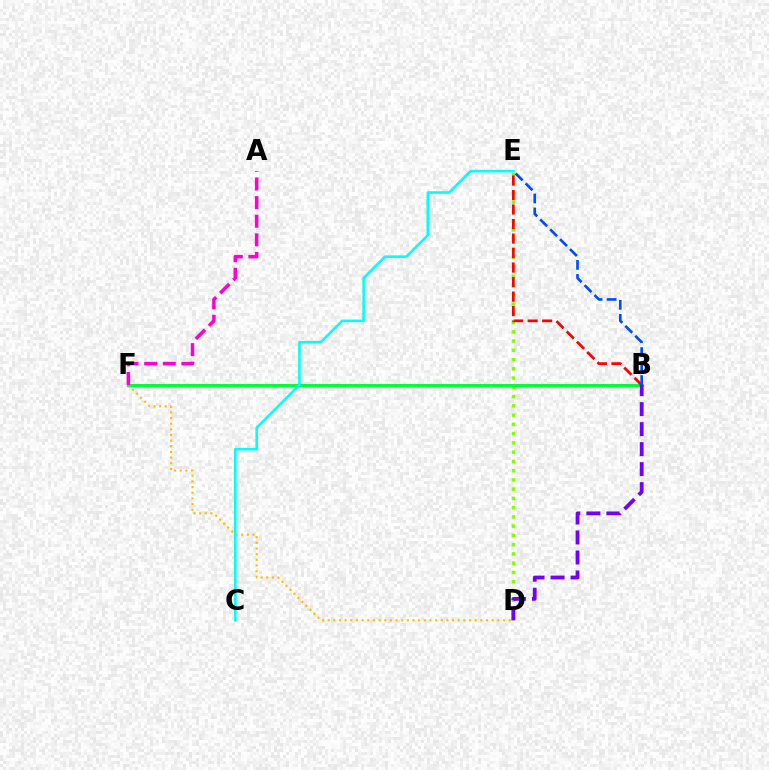{('D', 'F'): [{'color': '#ffbd00', 'line_style': 'dotted', 'thickness': 1.54}], ('D', 'E'): [{'color': '#84ff00', 'line_style': 'dotted', 'thickness': 2.52}], ('B', 'F'): [{'color': '#00ff39', 'line_style': 'solid', 'thickness': 2.16}], ('B', 'E'): [{'color': '#ff0000', 'line_style': 'dashed', 'thickness': 1.97}, {'color': '#004bff', 'line_style': 'dashed', 'thickness': 1.91}], ('A', 'F'): [{'color': '#ff00cf', 'line_style': 'dashed', 'thickness': 2.53}], ('B', 'D'): [{'color': '#7200ff', 'line_style': 'dashed', 'thickness': 2.72}], ('C', 'E'): [{'color': '#00fff6', 'line_style': 'solid', 'thickness': 1.84}]}